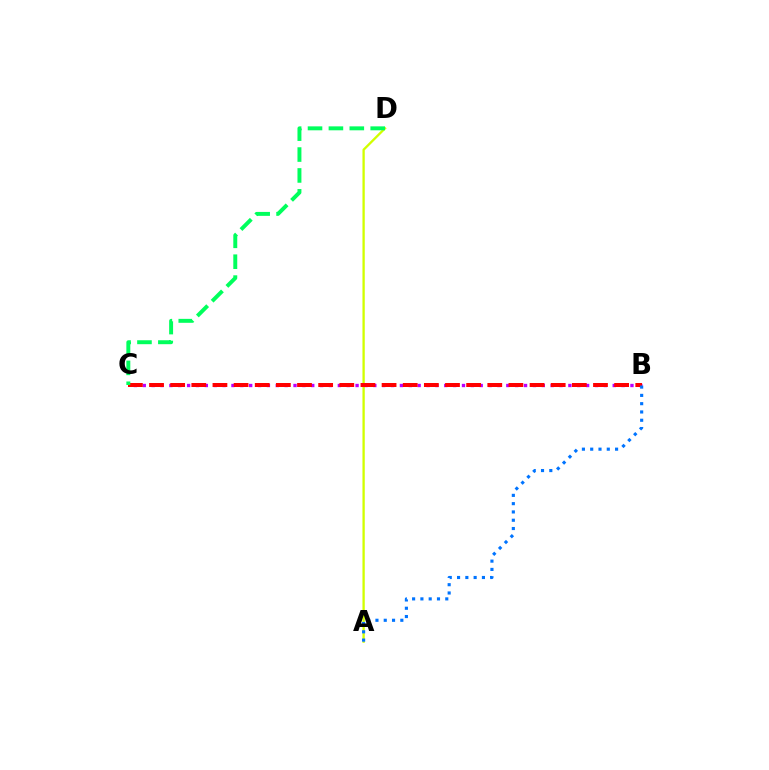{('A', 'D'): [{'color': '#d1ff00', 'line_style': 'solid', 'thickness': 1.67}], ('B', 'C'): [{'color': '#b900ff', 'line_style': 'dotted', 'thickness': 2.41}, {'color': '#ff0000', 'line_style': 'dashed', 'thickness': 2.87}], ('C', 'D'): [{'color': '#00ff5c', 'line_style': 'dashed', 'thickness': 2.84}], ('A', 'B'): [{'color': '#0074ff', 'line_style': 'dotted', 'thickness': 2.25}]}